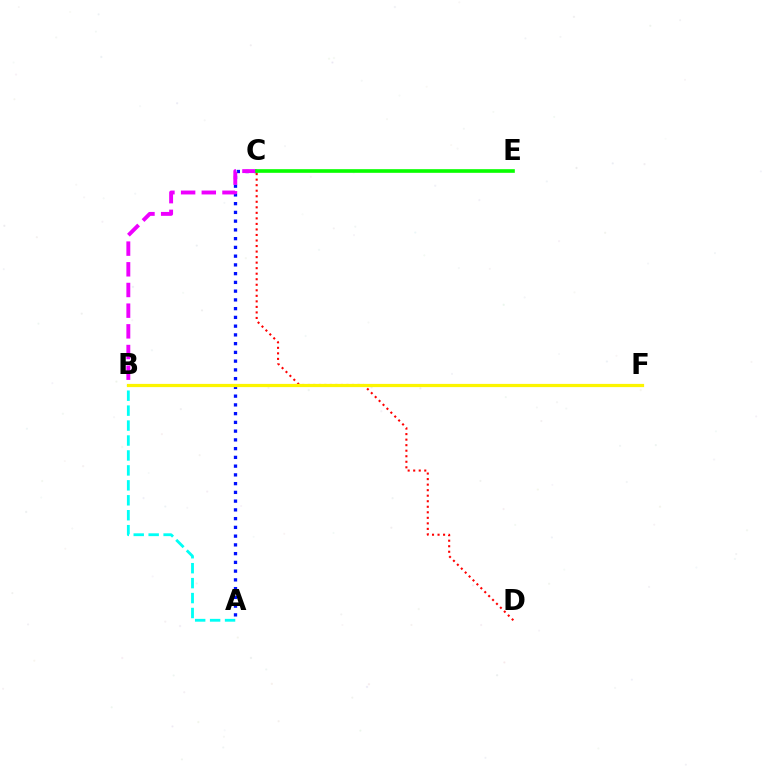{('A', 'B'): [{'color': '#00fff6', 'line_style': 'dashed', 'thickness': 2.03}], ('A', 'C'): [{'color': '#0010ff', 'line_style': 'dotted', 'thickness': 2.38}], ('B', 'C'): [{'color': '#ee00ff', 'line_style': 'dashed', 'thickness': 2.81}], ('C', 'D'): [{'color': '#ff0000', 'line_style': 'dotted', 'thickness': 1.5}], ('C', 'E'): [{'color': '#08ff00', 'line_style': 'solid', 'thickness': 2.62}], ('B', 'F'): [{'color': '#fcf500', 'line_style': 'solid', 'thickness': 2.31}]}